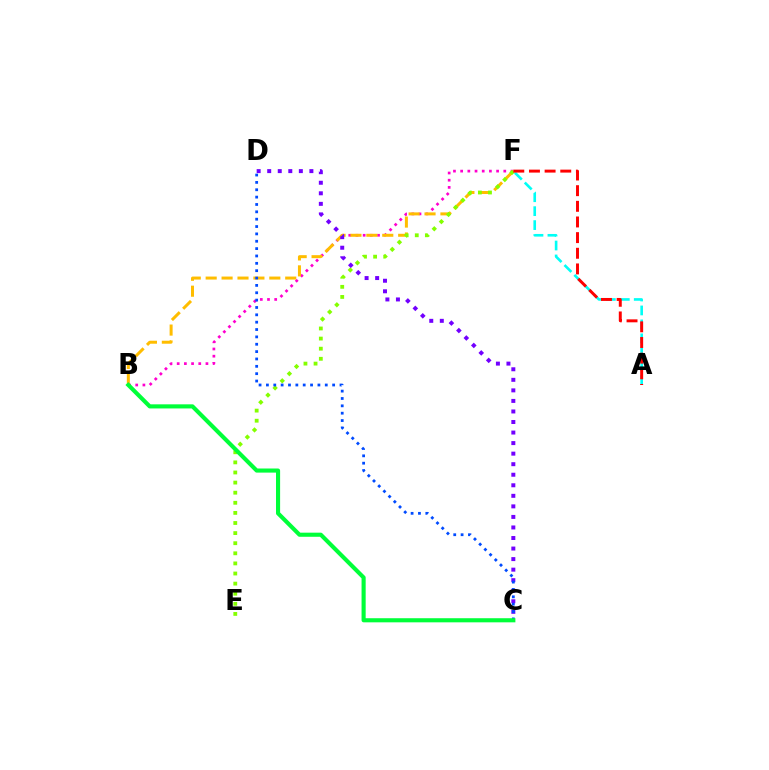{('A', 'F'): [{'color': '#00fff6', 'line_style': 'dashed', 'thickness': 1.89}, {'color': '#ff0000', 'line_style': 'dashed', 'thickness': 2.13}], ('B', 'F'): [{'color': '#ff00cf', 'line_style': 'dotted', 'thickness': 1.95}, {'color': '#ffbd00', 'line_style': 'dashed', 'thickness': 2.16}], ('E', 'F'): [{'color': '#84ff00', 'line_style': 'dotted', 'thickness': 2.75}], ('C', 'D'): [{'color': '#7200ff', 'line_style': 'dotted', 'thickness': 2.87}, {'color': '#004bff', 'line_style': 'dotted', 'thickness': 2.0}], ('B', 'C'): [{'color': '#00ff39', 'line_style': 'solid', 'thickness': 2.96}]}